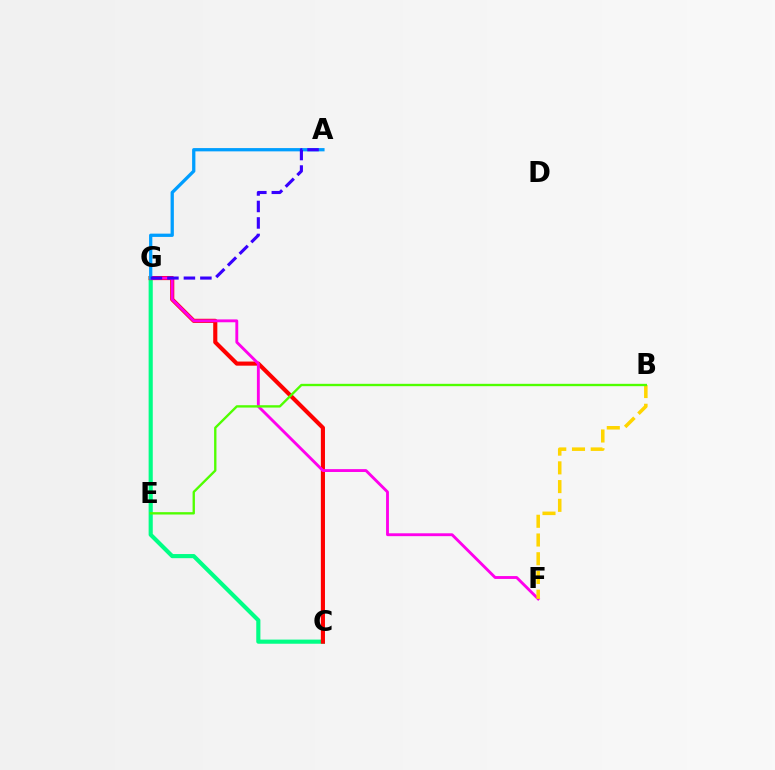{('C', 'G'): [{'color': '#00ff86', 'line_style': 'solid', 'thickness': 2.98}, {'color': '#ff0000', 'line_style': 'solid', 'thickness': 2.96}], ('F', 'G'): [{'color': '#ff00ed', 'line_style': 'solid', 'thickness': 2.07}], ('A', 'G'): [{'color': '#009eff', 'line_style': 'solid', 'thickness': 2.36}, {'color': '#3700ff', 'line_style': 'dashed', 'thickness': 2.24}], ('B', 'F'): [{'color': '#ffd500', 'line_style': 'dashed', 'thickness': 2.54}], ('B', 'E'): [{'color': '#4fff00', 'line_style': 'solid', 'thickness': 1.69}]}